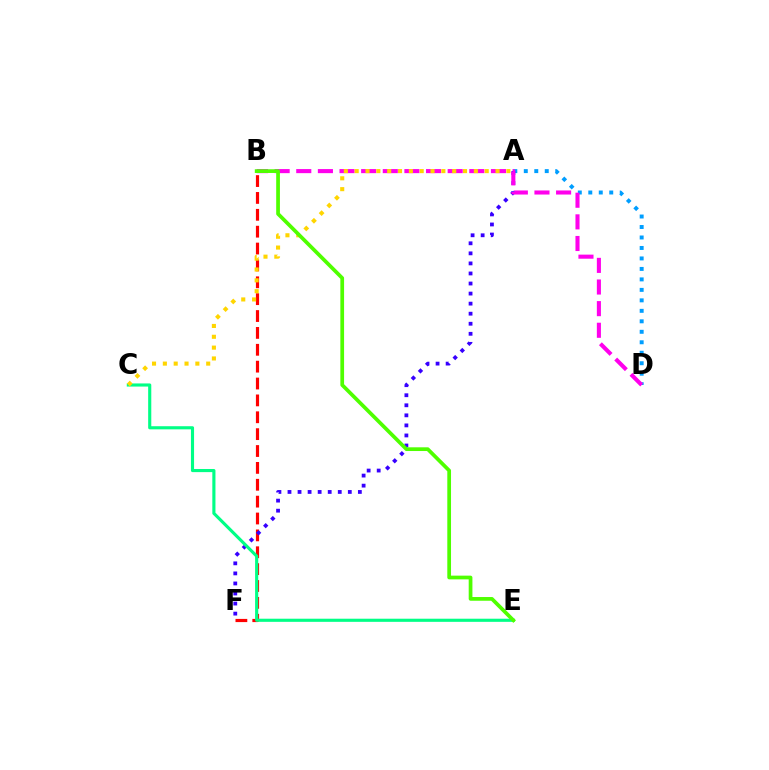{('B', 'F'): [{'color': '#ff0000', 'line_style': 'dashed', 'thickness': 2.29}], ('A', 'D'): [{'color': '#009eff', 'line_style': 'dotted', 'thickness': 2.85}], ('A', 'F'): [{'color': '#3700ff', 'line_style': 'dotted', 'thickness': 2.73}], ('B', 'D'): [{'color': '#ff00ed', 'line_style': 'dashed', 'thickness': 2.94}], ('C', 'E'): [{'color': '#00ff86', 'line_style': 'solid', 'thickness': 2.25}], ('A', 'C'): [{'color': '#ffd500', 'line_style': 'dotted', 'thickness': 2.94}], ('B', 'E'): [{'color': '#4fff00', 'line_style': 'solid', 'thickness': 2.68}]}